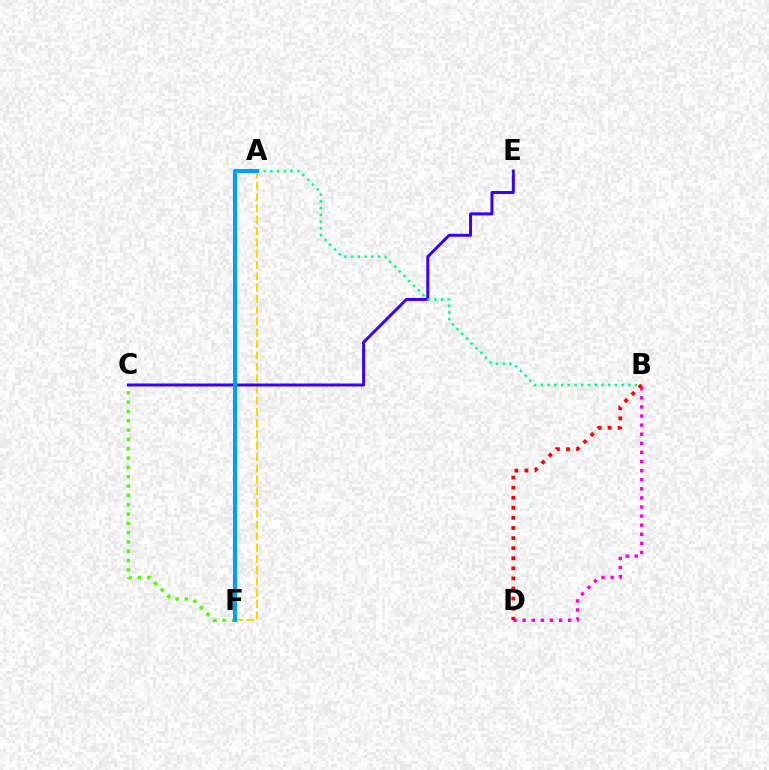{('B', 'D'): [{'color': '#ff00ed', 'line_style': 'dotted', 'thickness': 2.47}, {'color': '#ff0000', 'line_style': 'dotted', 'thickness': 2.74}], ('C', 'F'): [{'color': '#4fff00', 'line_style': 'dotted', 'thickness': 2.53}], ('A', 'F'): [{'color': '#ffd500', 'line_style': 'dashed', 'thickness': 1.54}, {'color': '#009eff', 'line_style': 'solid', 'thickness': 2.93}], ('C', 'E'): [{'color': '#3700ff', 'line_style': 'solid', 'thickness': 2.14}], ('A', 'B'): [{'color': '#00ff86', 'line_style': 'dotted', 'thickness': 1.83}]}